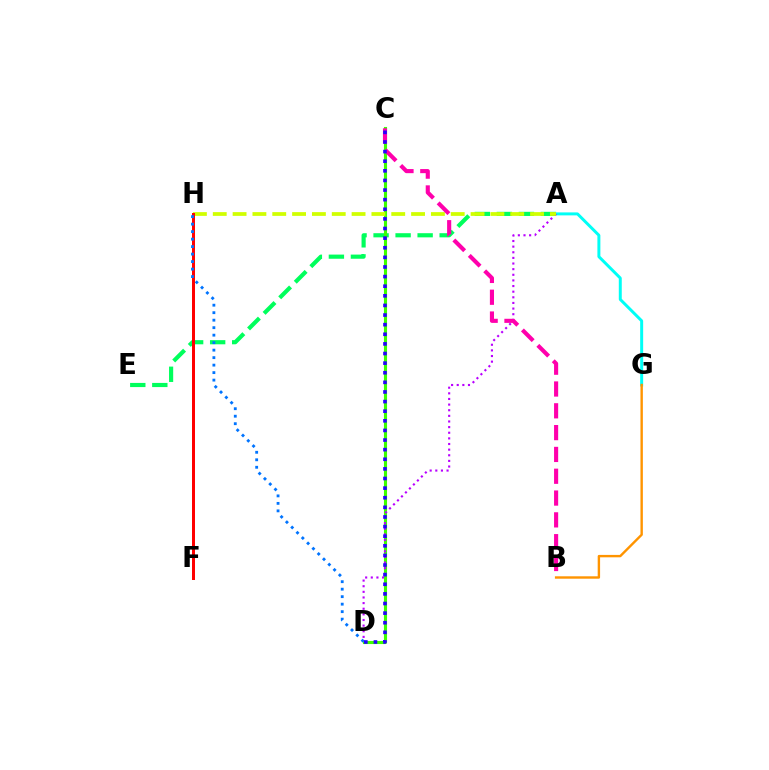{('A', 'E'): [{'color': '#00ff5c', 'line_style': 'dashed', 'thickness': 2.99}], ('C', 'D'): [{'color': '#3dff00', 'line_style': 'solid', 'thickness': 2.23}, {'color': '#2500ff', 'line_style': 'dotted', 'thickness': 2.61}], ('A', 'G'): [{'color': '#00fff6', 'line_style': 'solid', 'thickness': 2.14}], ('A', 'D'): [{'color': '#b900ff', 'line_style': 'dotted', 'thickness': 1.53}], ('B', 'G'): [{'color': '#ff9400', 'line_style': 'solid', 'thickness': 1.73}], ('A', 'H'): [{'color': '#d1ff00', 'line_style': 'dashed', 'thickness': 2.69}], ('B', 'C'): [{'color': '#ff00ac', 'line_style': 'dashed', 'thickness': 2.96}], ('F', 'H'): [{'color': '#ff0000', 'line_style': 'solid', 'thickness': 2.15}], ('D', 'H'): [{'color': '#0074ff', 'line_style': 'dotted', 'thickness': 2.04}]}